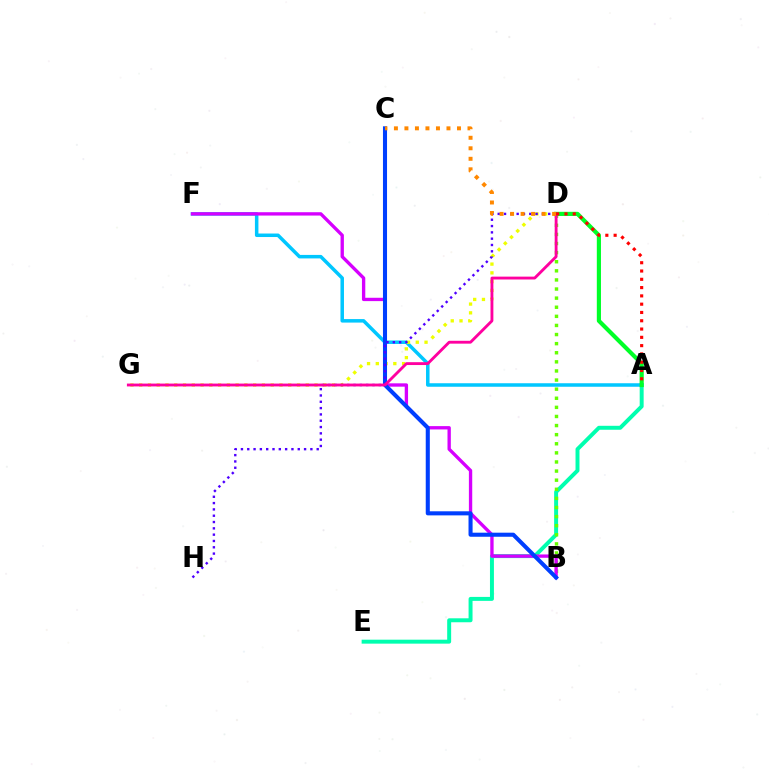{('A', 'E'): [{'color': '#00ffaf', 'line_style': 'solid', 'thickness': 2.85}], ('A', 'F'): [{'color': '#00c7ff', 'line_style': 'solid', 'thickness': 2.53}], ('B', 'D'): [{'color': '#66ff00', 'line_style': 'dotted', 'thickness': 2.47}], ('D', 'G'): [{'color': '#eeff00', 'line_style': 'dotted', 'thickness': 2.38}, {'color': '#ff00a0', 'line_style': 'solid', 'thickness': 2.06}], ('B', 'F'): [{'color': '#d600ff', 'line_style': 'solid', 'thickness': 2.4}], ('A', 'D'): [{'color': '#00ff27', 'line_style': 'solid', 'thickness': 2.99}, {'color': '#ff0000', 'line_style': 'dotted', 'thickness': 2.25}], ('B', 'C'): [{'color': '#003fff', 'line_style': 'solid', 'thickness': 2.93}], ('D', 'H'): [{'color': '#4f00ff', 'line_style': 'dotted', 'thickness': 1.72}], ('C', 'D'): [{'color': '#ff8800', 'line_style': 'dotted', 'thickness': 2.86}]}